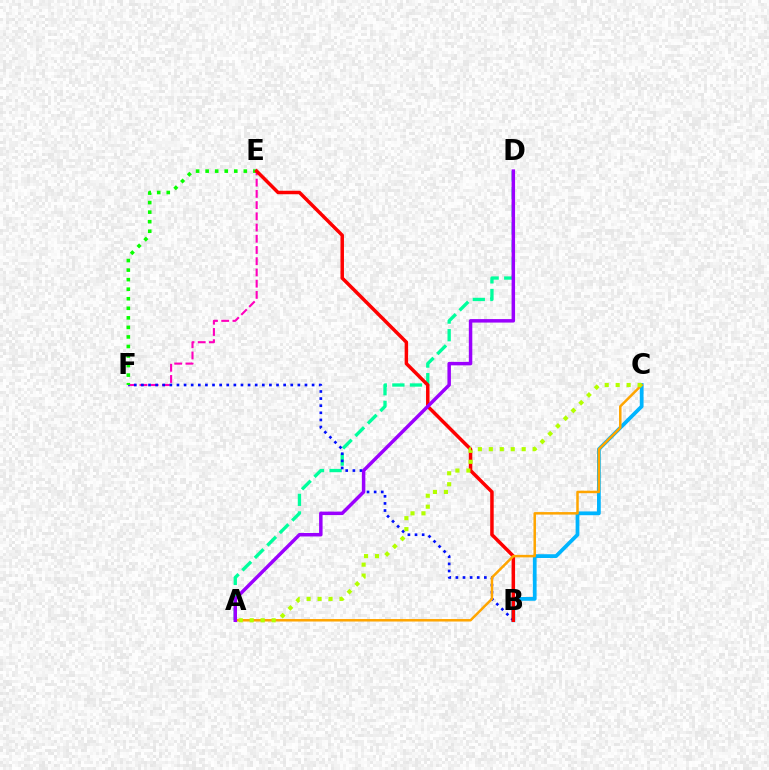{('E', 'F'): [{'color': '#ff00bd', 'line_style': 'dashed', 'thickness': 1.52}, {'color': '#08ff00', 'line_style': 'dotted', 'thickness': 2.59}], ('A', 'D'): [{'color': '#00ff9d', 'line_style': 'dashed', 'thickness': 2.39}, {'color': '#9b00ff', 'line_style': 'solid', 'thickness': 2.5}], ('B', 'C'): [{'color': '#00b5ff', 'line_style': 'solid', 'thickness': 2.71}], ('B', 'F'): [{'color': '#0010ff', 'line_style': 'dotted', 'thickness': 1.93}], ('B', 'E'): [{'color': '#ff0000', 'line_style': 'solid', 'thickness': 2.51}], ('A', 'C'): [{'color': '#ffa500', 'line_style': 'solid', 'thickness': 1.8}, {'color': '#b3ff00', 'line_style': 'dotted', 'thickness': 2.98}]}